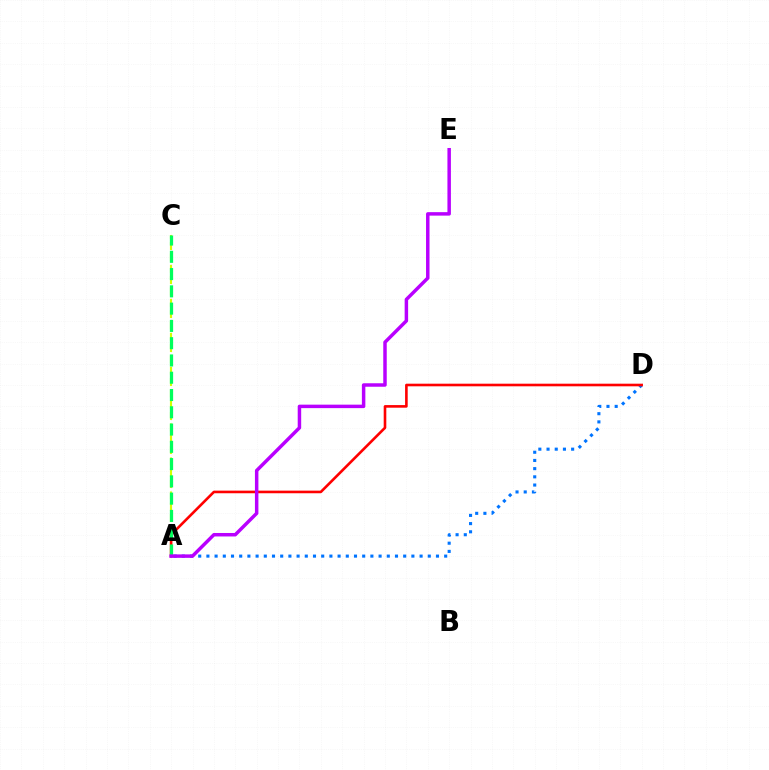{('A', 'C'): [{'color': '#d1ff00', 'line_style': 'dashed', 'thickness': 1.54}, {'color': '#00ff5c', 'line_style': 'dashed', 'thickness': 2.35}], ('A', 'D'): [{'color': '#0074ff', 'line_style': 'dotted', 'thickness': 2.23}, {'color': '#ff0000', 'line_style': 'solid', 'thickness': 1.88}], ('A', 'E'): [{'color': '#b900ff', 'line_style': 'solid', 'thickness': 2.5}]}